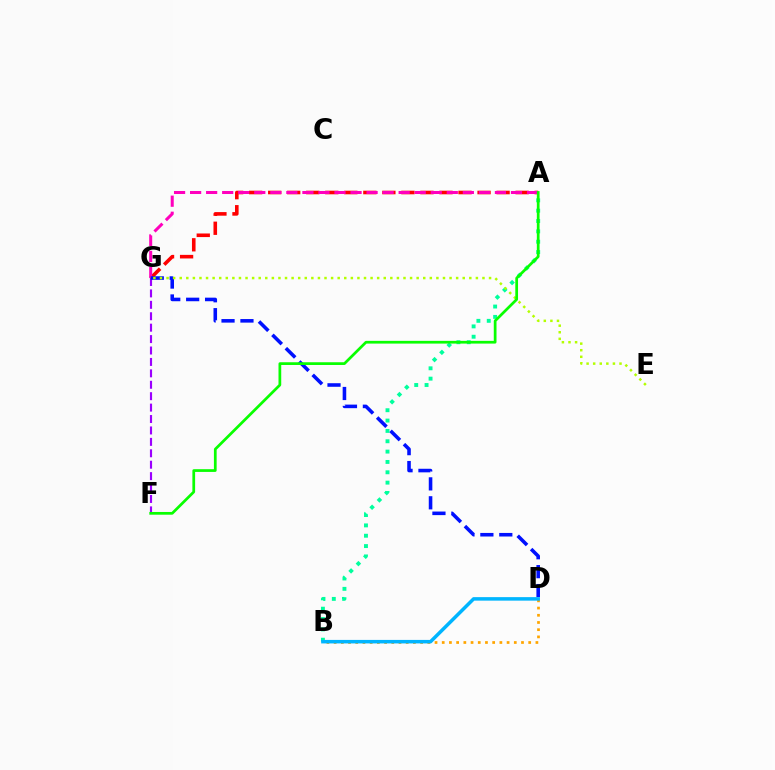{('A', 'G'): [{'color': '#ff0000', 'line_style': 'dashed', 'thickness': 2.59}, {'color': '#ff00bd', 'line_style': 'dashed', 'thickness': 2.18}], ('A', 'B'): [{'color': '#00ff9d', 'line_style': 'dotted', 'thickness': 2.81}], ('F', 'G'): [{'color': '#9b00ff', 'line_style': 'dashed', 'thickness': 1.55}], ('D', 'G'): [{'color': '#0010ff', 'line_style': 'dashed', 'thickness': 2.57}], ('E', 'G'): [{'color': '#b3ff00', 'line_style': 'dotted', 'thickness': 1.79}], ('B', 'D'): [{'color': '#ffa500', 'line_style': 'dotted', 'thickness': 1.96}, {'color': '#00b5ff', 'line_style': 'solid', 'thickness': 2.53}], ('A', 'F'): [{'color': '#08ff00', 'line_style': 'solid', 'thickness': 1.96}]}